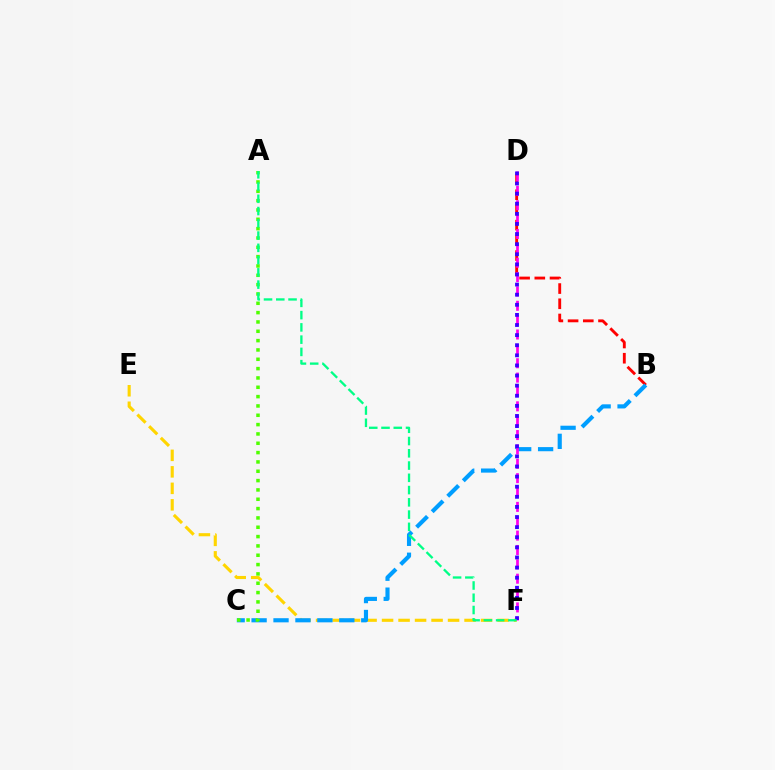{('E', 'F'): [{'color': '#ffd500', 'line_style': 'dashed', 'thickness': 2.24}], ('B', 'D'): [{'color': '#ff0000', 'line_style': 'dashed', 'thickness': 2.07}], ('B', 'C'): [{'color': '#009eff', 'line_style': 'dashed', 'thickness': 2.98}], ('D', 'F'): [{'color': '#ff00ed', 'line_style': 'dashed', 'thickness': 1.95}, {'color': '#3700ff', 'line_style': 'dotted', 'thickness': 2.75}], ('A', 'C'): [{'color': '#4fff00', 'line_style': 'dotted', 'thickness': 2.54}], ('A', 'F'): [{'color': '#00ff86', 'line_style': 'dashed', 'thickness': 1.67}]}